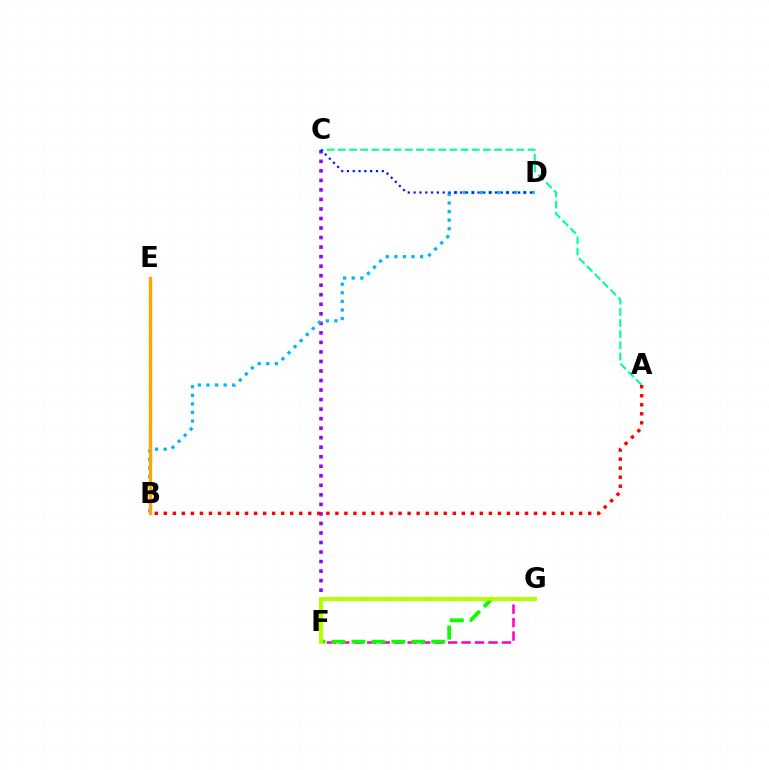{('C', 'F'): [{'color': '#9b00ff', 'line_style': 'dotted', 'thickness': 2.59}], ('B', 'D'): [{'color': '#00b5ff', 'line_style': 'dotted', 'thickness': 2.33}], ('B', 'E'): [{'color': '#ffa500', 'line_style': 'solid', 'thickness': 2.44}], ('A', 'C'): [{'color': '#00ff9d', 'line_style': 'dashed', 'thickness': 1.52}], ('F', 'G'): [{'color': '#ff00bd', 'line_style': 'dashed', 'thickness': 1.83}, {'color': '#08ff00', 'line_style': 'dashed', 'thickness': 2.71}, {'color': '#b3ff00', 'line_style': 'solid', 'thickness': 2.9}], ('C', 'D'): [{'color': '#0010ff', 'line_style': 'dotted', 'thickness': 1.58}], ('A', 'B'): [{'color': '#ff0000', 'line_style': 'dotted', 'thickness': 2.45}]}